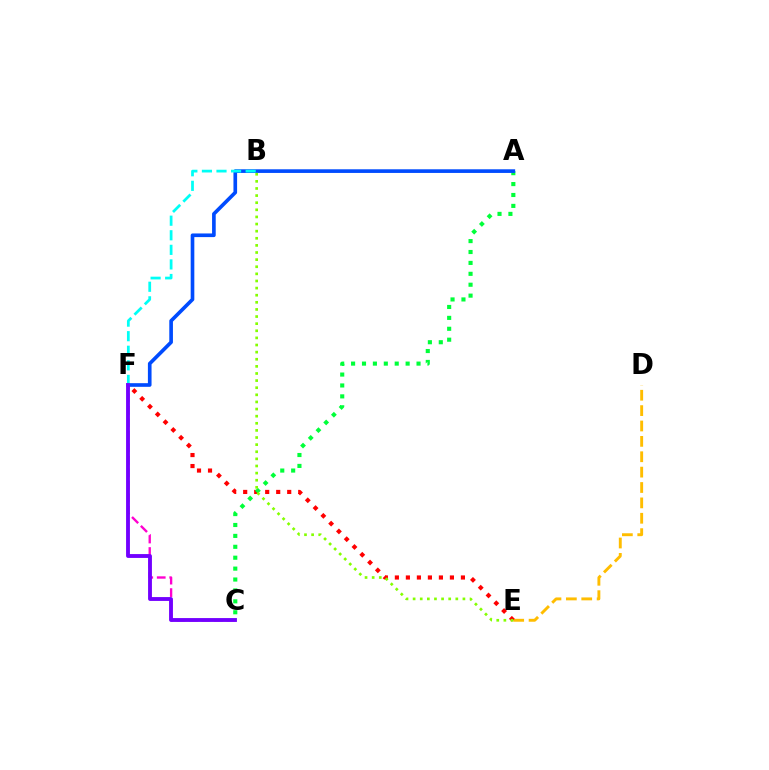{('D', 'E'): [{'color': '#ffbd00', 'line_style': 'dashed', 'thickness': 2.09}], ('C', 'F'): [{'color': '#ff00cf', 'line_style': 'dashed', 'thickness': 1.7}, {'color': '#7200ff', 'line_style': 'solid', 'thickness': 2.78}], ('E', 'F'): [{'color': '#ff0000', 'line_style': 'dotted', 'thickness': 2.99}], ('A', 'C'): [{'color': '#00ff39', 'line_style': 'dotted', 'thickness': 2.96}], ('A', 'F'): [{'color': '#004bff', 'line_style': 'solid', 'thickness': 2.63}], ('B', 'F'): [{'color': '#00fff6', 'line_style': 'dashed', 'thickness': 1.98}], ('B', 'E'): [{'color': '#84ff00', 'line_style': 'dotted', 'thickness': 1.93}]}